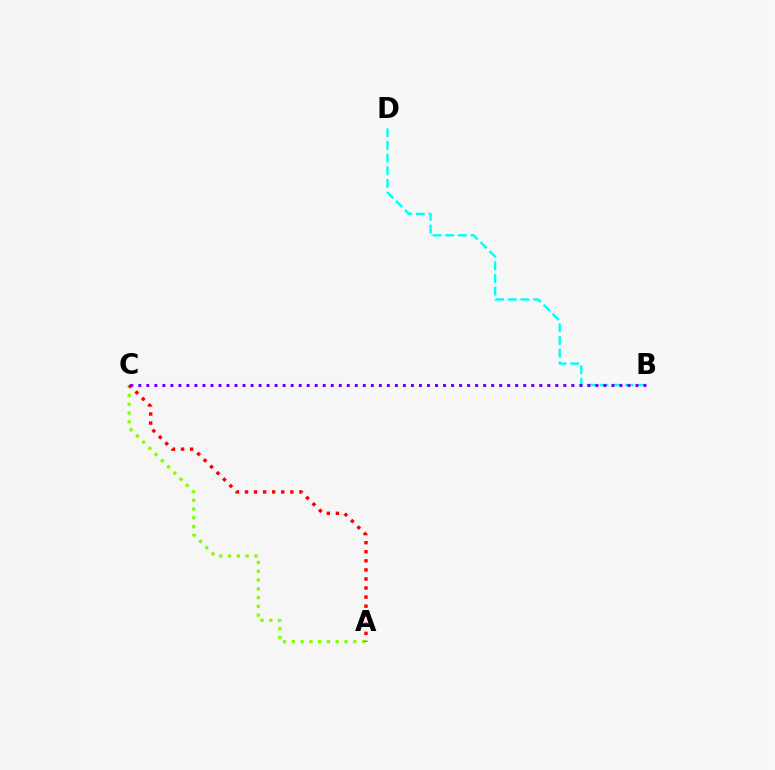{('A', 'C'): [{'color': '#84ff00', 'line_style': 'dotted', 'thickness': 2.39}, {'color': '#ff0000', 'line_style': 'dotted', 'thickness': 2.46}], ('B', 'D'): [{'color': '#00fff6', 'line_style': 'dashed', 'thickness': 1.72}], ('B', 'C'): [{'color': '#7200ff', 'line_style': 'dotted', 'thickness': 2.18}]}